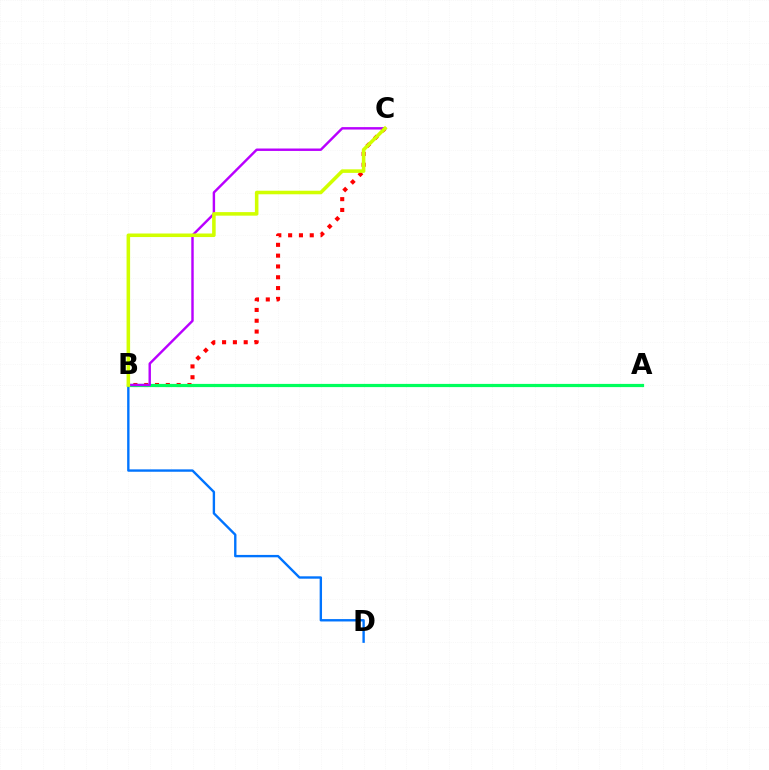{('B', 'C'): [{'color': '#ff0000', 'line_style': 'dotted', 'thickness': 2.94}, {'color': '#b900ff', 'line_style': 'solid', 'thickness': 1.75}, {'color': '#d1ff00', 'line_style': 'solid', 'thickness': 2.56}], ('B', 'D'): [{'color': '#0074ff', 'line_style': 'solid', 'thickness': 1.71}], ('A', 'B'): [{'color': '#00ff5c', 'line_style': 'solid', 'thickness': 2.31}]}